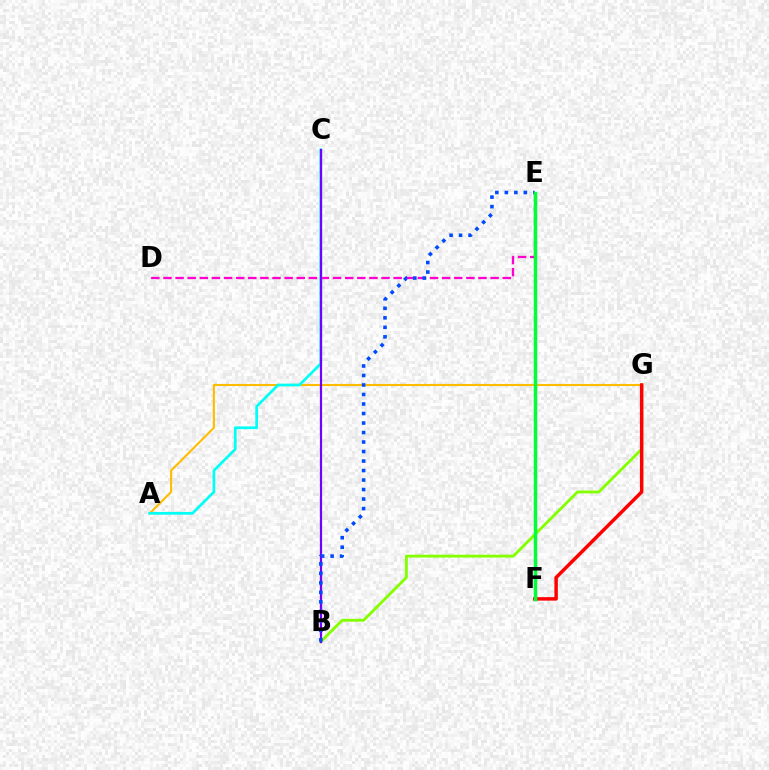{('B', 'G'): [{'color': '#84ff00', 'line_style': 'solid', 'thickness': 2.05}], ('A', 'G'): [{'color': '#ffbd00', 'line_style': 'solid', 'thickness': 1.52}], ('D', 'E'): [{'color': '#ff00cf', 'line_style': 'dashed', 'thickness': 1.65}], ('F', 'G'): [{'color': '#ff0000', 'line_style': 'solid', 'thickness': 2.5}], ('A', 'C'): [{'color': '#00fff6', 'line_style': 'solid', 'thickness': 1.96}], ('B', 'C'): [{'color': '#7200ff', 'line_style': 'solid', 'thickness': 1.59}], ('B', 'E'): [{'color': '#004bff', 'line_style': 'dotted', 'thickness': 2.58}], ('E', 'F'): [{'color': '#00ff39', 'line_style': 'solid', 'thickness': 2.51}]}